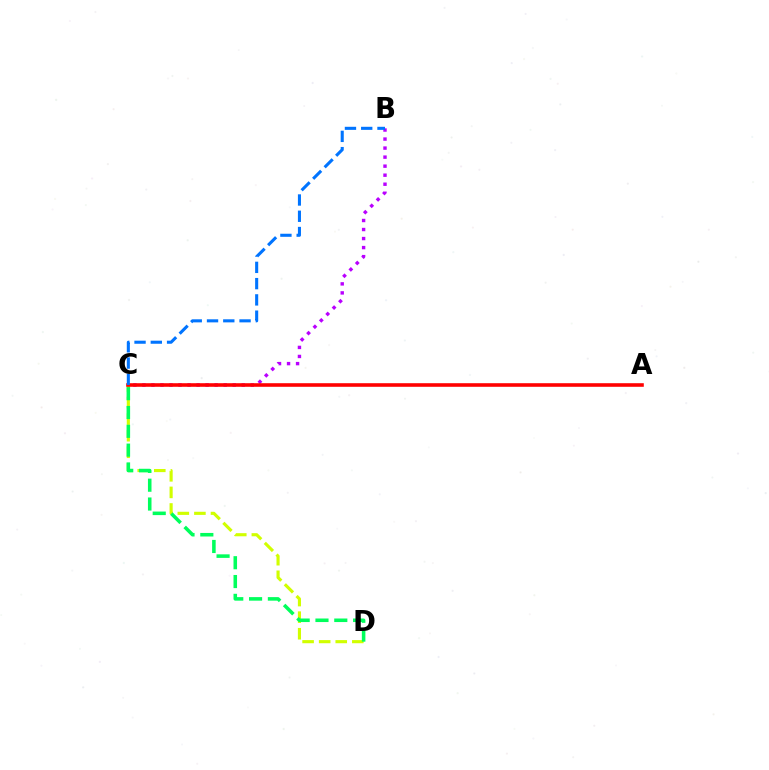{('C', 'D'): [{'color': '#d1ff00', 'line_style': 'dashed', 'thickness': 2.25}, {'color': '#00ff5c', 'line_style': 'dashed', 'thickness': 2.56}], ('B', 'C'): [{'color': '#b900ff', 'line_style': 'dotted', 'thickness': 2.45}, {'color': '#0074ff', 'line_style': 'dashed', 'thickness': 2.21}], ('A', 'C'): [{'color': '#ff0000', 'line_style': 'solid', 'thickness': 2.58}]}